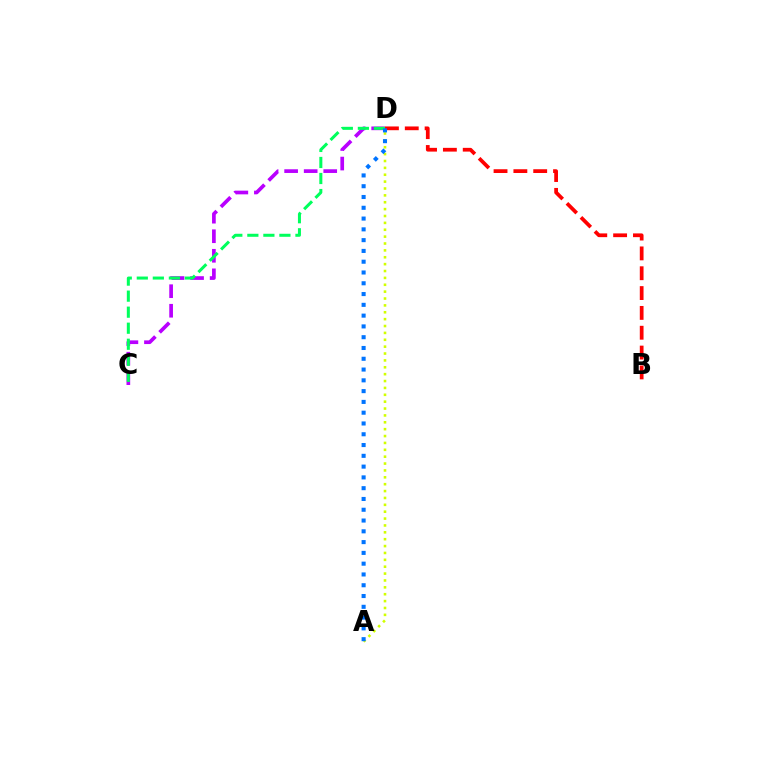{('B', 'D'): [{'color': '#ff0000', 'line_style': 'dashed', 'thickness': 2.69}], ('A', 'D'): [{'color': '#d1ff00', 'line_style': 'dotted', 'thickness': 1.87}, {'color': '#0074ff', 'line_style': 'dotted', 'thickness': 2.93}], ('C', 'D'): [{'color': '#b900ff', 'line_style': 'dashed', 'thickness': 2.66}, {'color': '#00ff5c', 'line_style': 'dashed', 'thickness': 2.18}]}